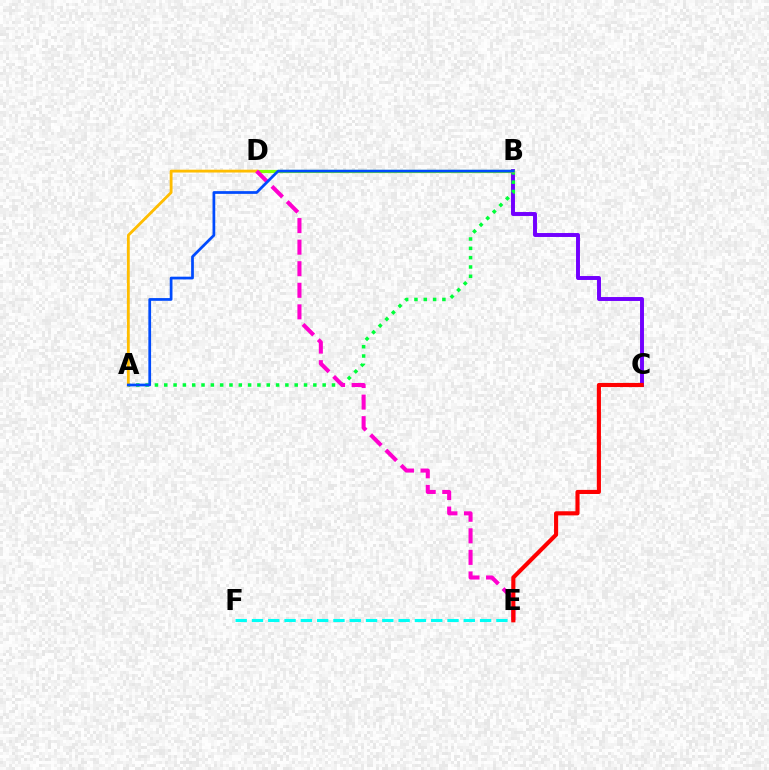{('B', 'C'): [{'color': '#7200ff', 'line_style': 'solid', 'thickness': 2.83}], ('E', 'F'): [{'color': '#00fff6', 'line_style': 'dashed', 'thickness': 2.21}], ('A', 'B'): [{'color': '#00ff39', 'line_style': 'dotted', 'thickness': 2.53}, {'color': '#004bff', 'line_style': 'solid', 'thickness': 1.97}], ('B', 'D'): [{'color': '#84ff00', 'line_style': 'solid', 'thickness': 2.31}], ('A', 'D'): [{'color': '#ffbd00', 'line_style': 'solid', 'thickness': 2.04}], ('D', 'E'): [{'color': '#ff00cf', 'line_style': 'dashed', 'thickness': 2.93}], ('C', 'E'): [{'color': '#ff0000', 'line_style': 'solid', 'thickness': 2.97}]}